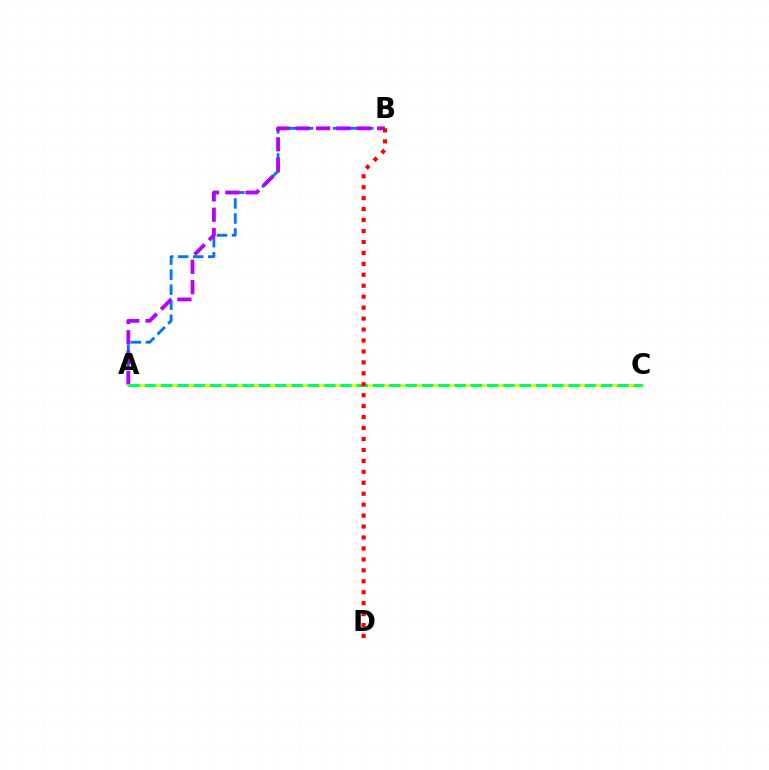{('A', 'B'): [{'color': '#0074ff', 'line_style': 'dashed', 'thickness': 2.04}, {'color': '#b900ff', 'line_style': 'dashed', 'thickness': 2.76}], ('A', 'C'): [{'color': '#d1ff00', 'line_style': 'solid', 'thickness': 1.99}, {'color': '#00ff5c', 'line_style': 'dashed', 'thickness': 2.21}], ('B', 'D'): [{'color': '#ff0000', 'line_style': 'dotted', 'thickness': 2.97}]}